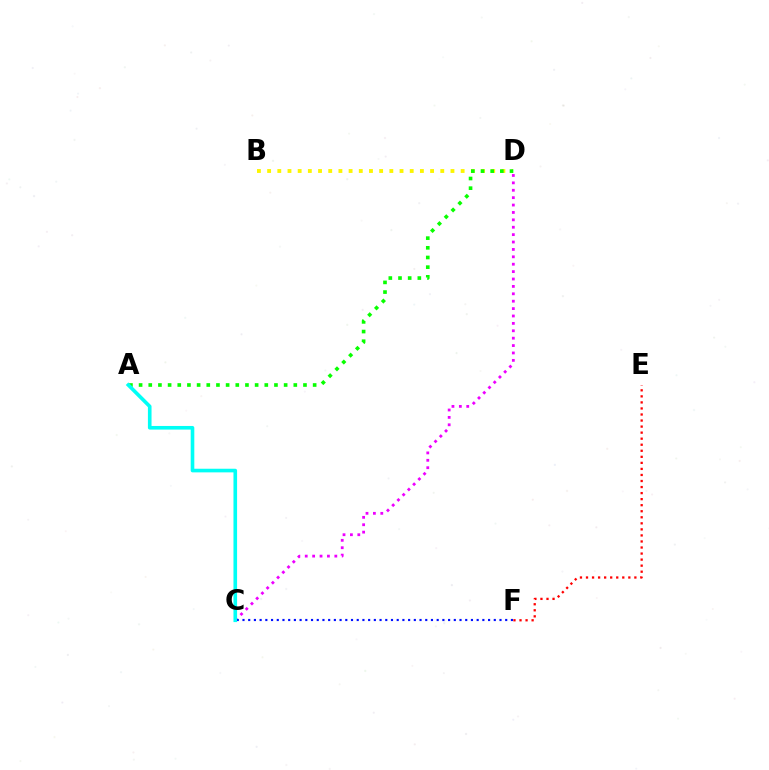{('C', 'D'): [{'color': '#ee00ff', 'line_style': 'dotted', 'thickness': 2.01}], ('E', 'F'): [{'color': '#ff0000', 'line_style': 'dotted', 'thickness': 1.64}], ('B', 'D'): [{'color': '#fcf500', 'line_style': 'dotted', 'thickness': 2.77}], ('A', 'D'): [{'color': '#08ff00', 'line_style': 'dotted', 'thickness': 2.63}], ('C', 'F'): [{'color': '#0010ff', 'line_style': 'dotted', 'thickness': 1.55}], ('A', 'C'): [{'color': '#00fff6', 'line_style': 'solid', 'thickness': 2.61}]}